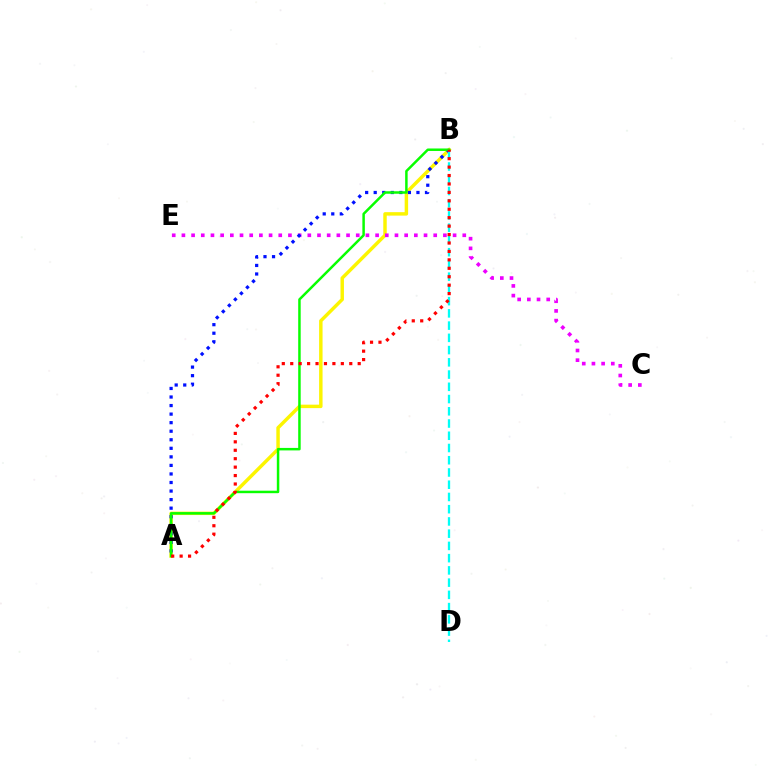{('A', 'B'): [{'color': '#fcf500', 'line_style': 'solid', 'thickness': 2.48}, {'color': '#0010ff', 'line_style': 'dotted', 'thickness': 2.32}, {'color': '#08ff00', 'line_style': 'solid', 'thickness': 1.79}, {'color': '#ff0000', 'line_style': 'dotted', 'thickness': 2.29}], ('C', 'E'): [{'color': '#ee00ff', 'line_style': 'dotted', 'thickness': 2.63}], ('B', 'D'): [{'color': '#00fff6', 'line_style': 'dashed', 'thickness': 1.66}]}